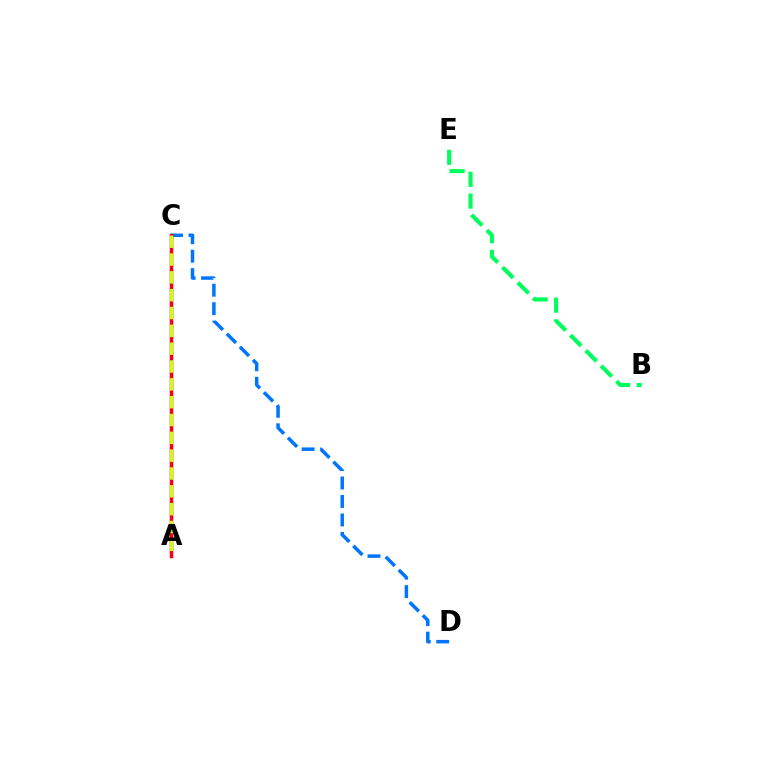{('C', 'D'): [{'color': '#0074ff', 'line_style': 'dashed', 'thickness': 2.51}], ('A', 'C'): [{'color': '#b900ff', 'line_style': 'solid', 'thickness': 2.49}, {'color': '#ff0000', 'line_style': 'solid', 'thickness': 2.27}, {'color': '#d1ff00', 'line_style': 'dashed', 'thickness': 2.42}], ('B', 'E'): [{'color': '#00ff5c', 'line_style': 'dashed', 'thickness': 2.95}]}